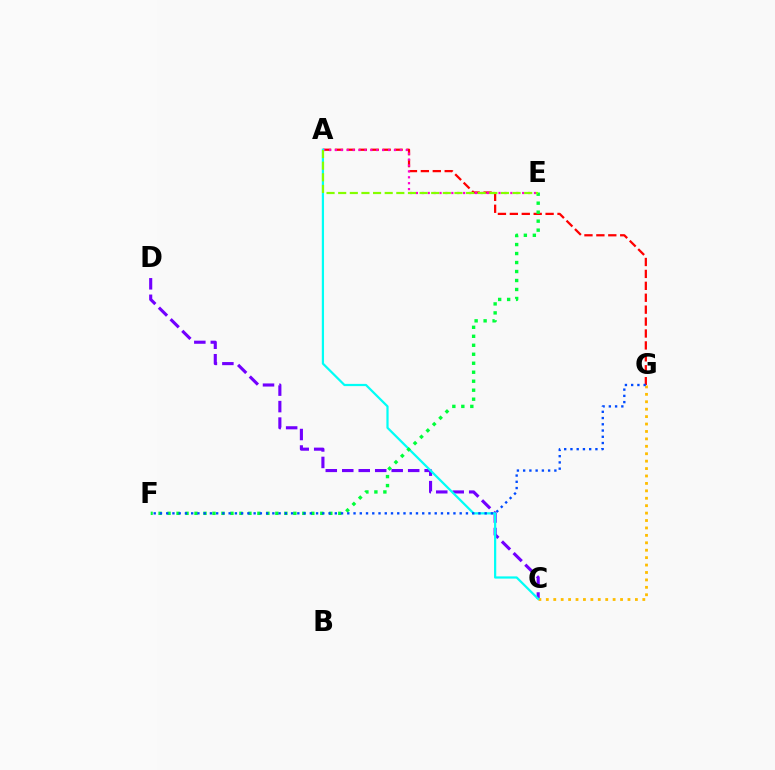{('C', 'D'): [{'color': '#7200ff', 'line_style': 'dashed', 'thickness': 2.24}], ('C', 'G'): [{'color': '#ffbd00', 'line_style': 'dotted', 'thickness': 2.02}], ('A', 'G'): [{'color': '#ff0000', 'line_style': 'dashed', 'thickness': 1.62}], ('A', 'E'): [{'color': '#ff00cf', 'line_style': 'dotted', 'thickness': 1.6}, {'color': '#84ff00', 'line_style': 'dashed', 'thickness': 1.58}], ('A', 'C'): [{'color': '#00fff6', 'line_style': 'solid', 'thickness': 1.6}], ('E', 'F'): [{'color': '#00ff39', 'line_style': 'dotted', 'thickness': 2.44}], ('F', 'G'): [{'color': '#004bff', 'line_style': 'dotted', 'thickness': 1.7}]}